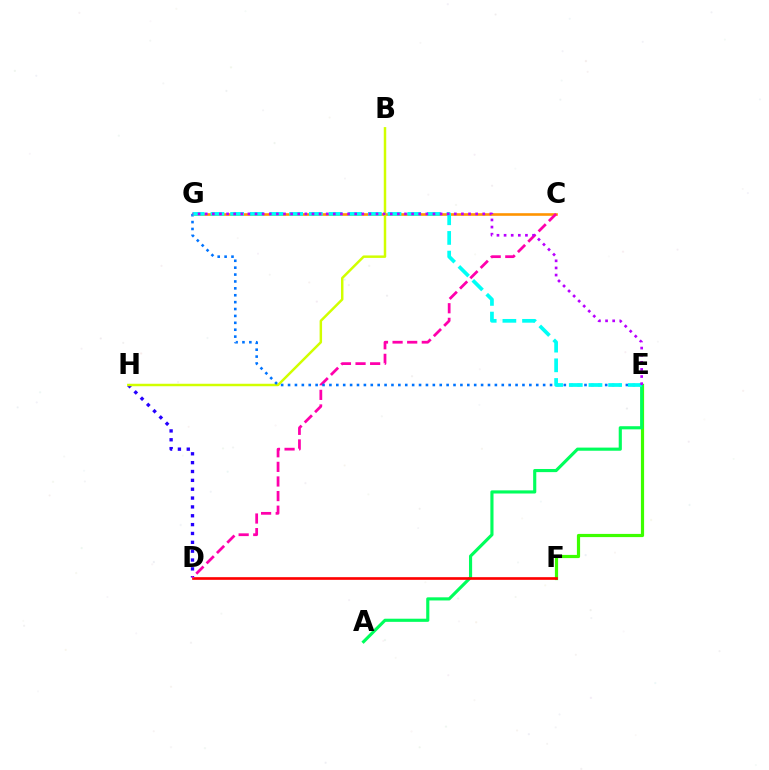{('C', 'G'): [{'color': '#ff9400', 'line_style': 'solid', 'thickness': 1.88}], ('E', 'F'): [{'color': '#3dff00', 'line_style': 'solid', 'thickness': 2.29}], ('D', 'H'): [{'color': '#2500ff', 'line_style': 'dotted', 'thickness': 2.41}], ('A', 'E'): [{'color': '#00ff5c', 'line_style': 'solid', 'thickness': 2.26}], ('D', 'F'): [{'color': '#ff0000', 'line_style': 'solid', 'thickness': 1.92}], ('B', 'H'): [{'color': '#d1ff00', 'line_style': 'solid', 'thickness': 1.78}], ('C', 'D'): [{'color': '#ff00ac', 'line_style': 'dashed', 'thickness': 1.98}], ('E', 'G'): [{'color': '#0074ff', 'line_style': 'dotted', 'thickness': 1.87}, {'color': '#00fff6', 'line_style': 'dashed', 'thickness': 2.67}, {'color': '#b900ff', 'line_style': 'dotted', 'thickness': 1.93}]}